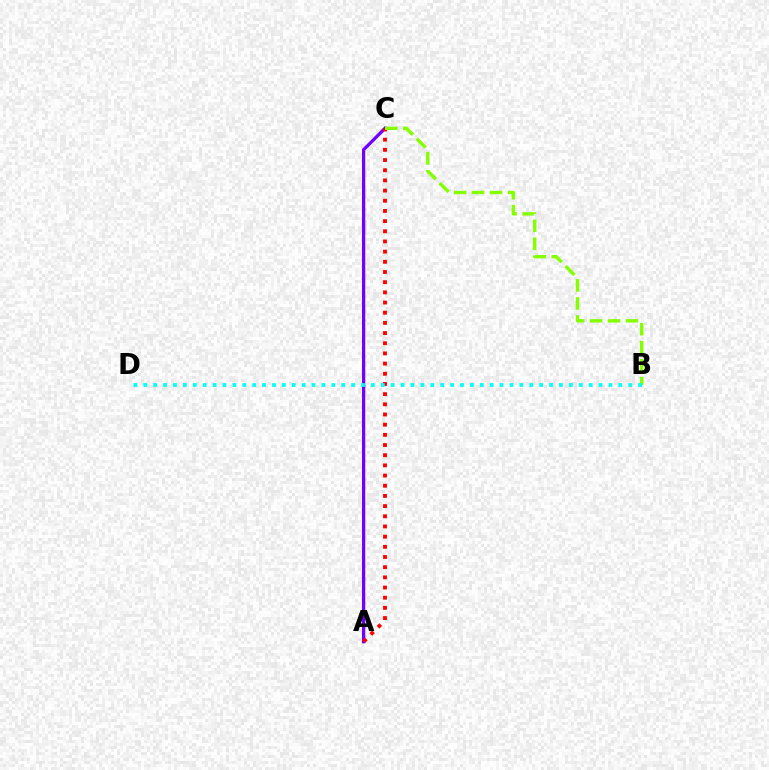{('A', 'C'): [{'color': '#7200ff', 'line_style': 'solid', 'thickness': 2.36}, {'color': '#ff0000', 'line_style': 'dotted', 'thickness': 2.77}], ('B', 'C'): [{'color': '#84ff00', 'line_style': 'dashed', 'thickness': 2.44}], ('B', 'D'): [{'color': '#00fff6', 'line_style': 'dotted', 'thickness': 2.69}]}